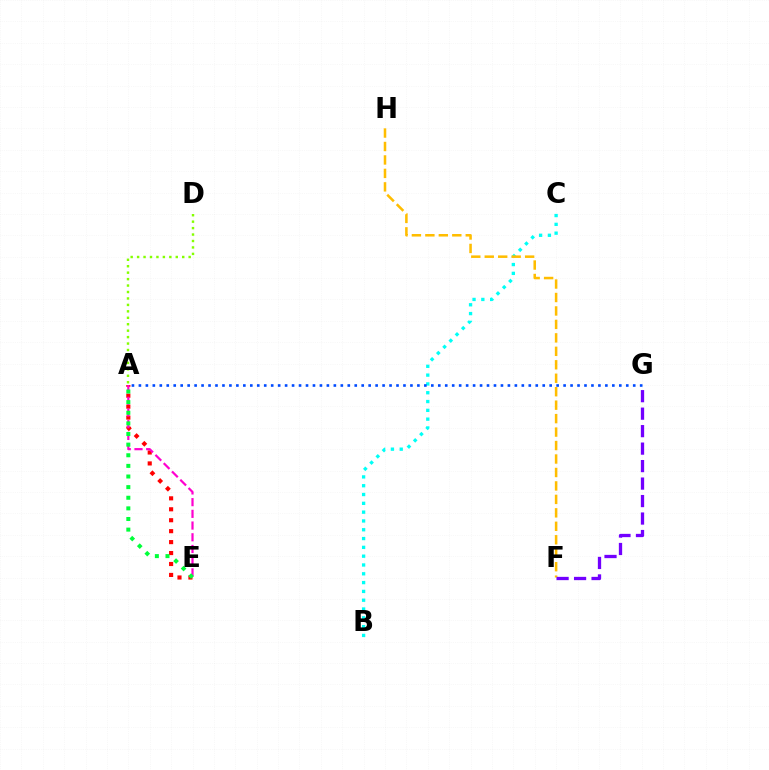{('B', 'C'): [{'color': '#00fff6', 'line_style': 'dotted', 'thickness': 2.39}], ('A', 'E'): [{'color': '#ff0000', 'line_style': 'dotted', 'thickness': 2.97}, {'color': '#ff00cf', 'line_style': 'dashed', 'thickness': 1.59}, {'color': '#00ff39', 'line_style': 'dotted', 'thickness': 2.89}], ('F', 'H'): [{'color': '#ffbd00', 'line_style': 'dashed', 'thickness': 1.83}], ('A', 'G'): [{'color': '#004bff', 'line_style': 'dotted', 'thickness': 1.89}], ('F', 'G'): [{'color': '#7200ff', 'line_style': 'dashed', 'thickness': 2.37}], ('A', 'D'): [{'color': '#84ff00', 'line_style': 'dotted', 'thickness': 1.75}]}